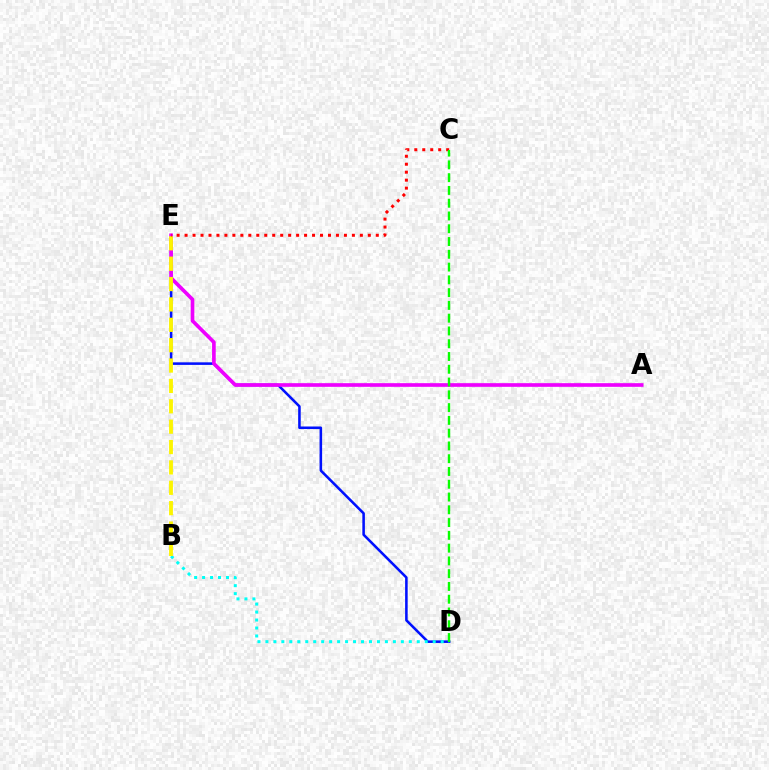{('D', 'E'): [{'color': '#0010ff', 'line_style': 'solid', 'thickness': 1.84}], ('A', 'E'): [{'color': '#ee00ff', 'line_style': 'solid', 'thickness': 2.63}], ('B', 'D'): [{'color': '#00fff6', 'line_style': 'dotted', 'thickness': 2.16}], ('B', 'E'): [{'color': '#fcf500', 'line_style': 'dashed', 'thickness': 2.77}], ('C', 'E'): [{'color': '#ff0000', 'line_style': 'dotted', 'thickness': 2.16}], ('C', 'D'): [{'color': '#08ff00', 'line_style': 'dashed', 'thickness': 1.74}]}